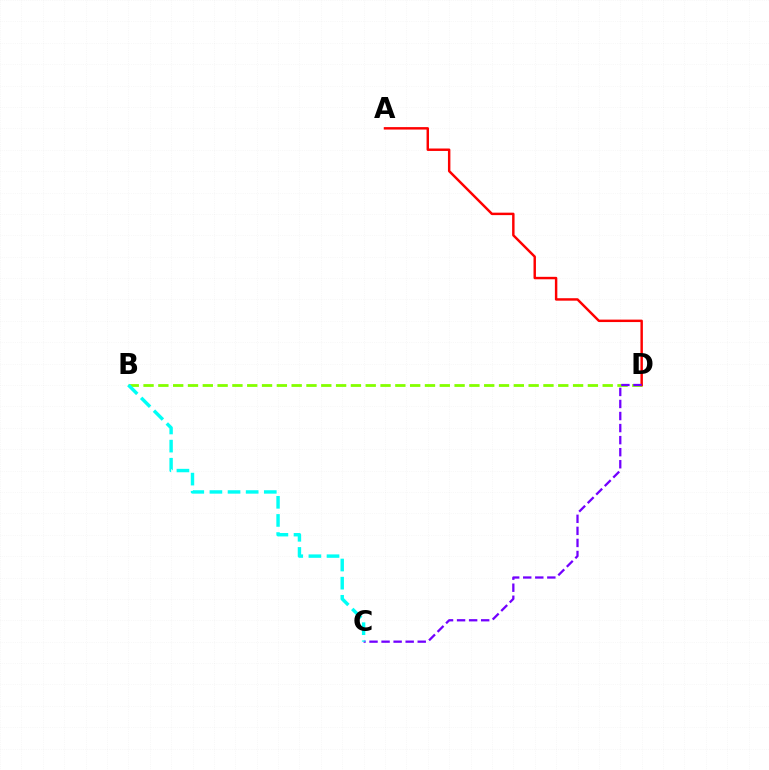{('B', 'D'): [{'color': '#84ff00', 'line_style': 'dashed', 'thickness': 2.01}], ('A', 'D'): [{'color': '#ff0000', 'line_style': 'solid', 'thickness': 1.76}], ('C', 'D'): [{'color': '#7200ff', 'line_style': 'dashed', 'thickness': 1.64}], ('B', 'C'): [{'color': '#00fff6', 'line_style': 'dashed', 'thickness': 2.46}]}